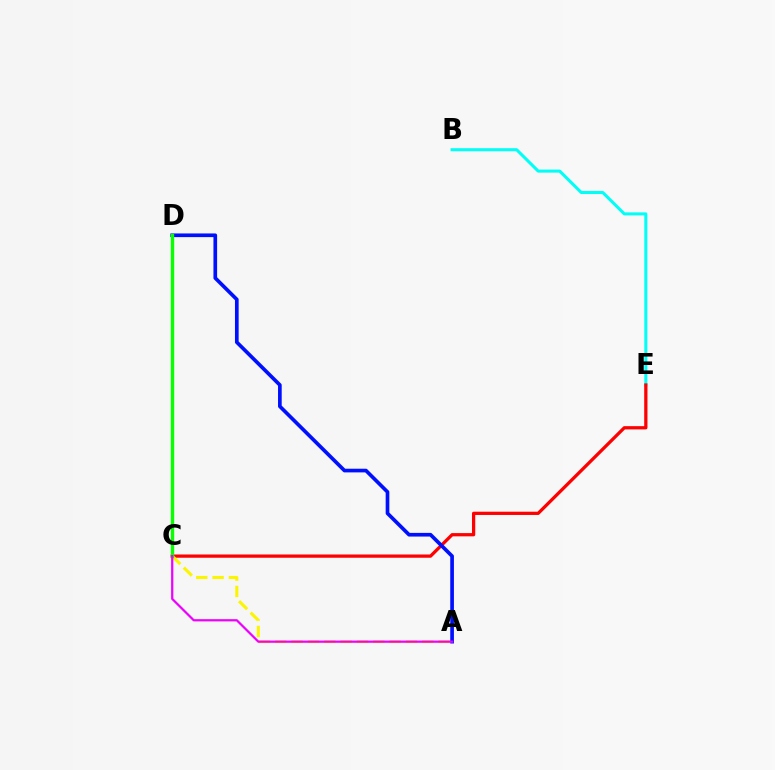{('B', 'E'): [{'color': '#00fff6', 'line_style': 'solid', 'thickness': 2.2}], ('C', 'E'): [{'color': '#ff0000', 'line_style': 'solid', 'thickness': 2.34}], ('A', 'C'): [{'color': '#fcf500', 'line_style': 'dashed', 'thickness': 2.22}, {'color': '#ee00ff', 'line_style': 'solid', 'thickness': 1.61}], ('A', 'D'): [{'color': '#0010ff', 'line_style': 'solid', 'thickness': 2.65}], ('C', 'D'): [{'color': '#08ff00', 'line_style': 'solid', 'thickness': 2.44}]}